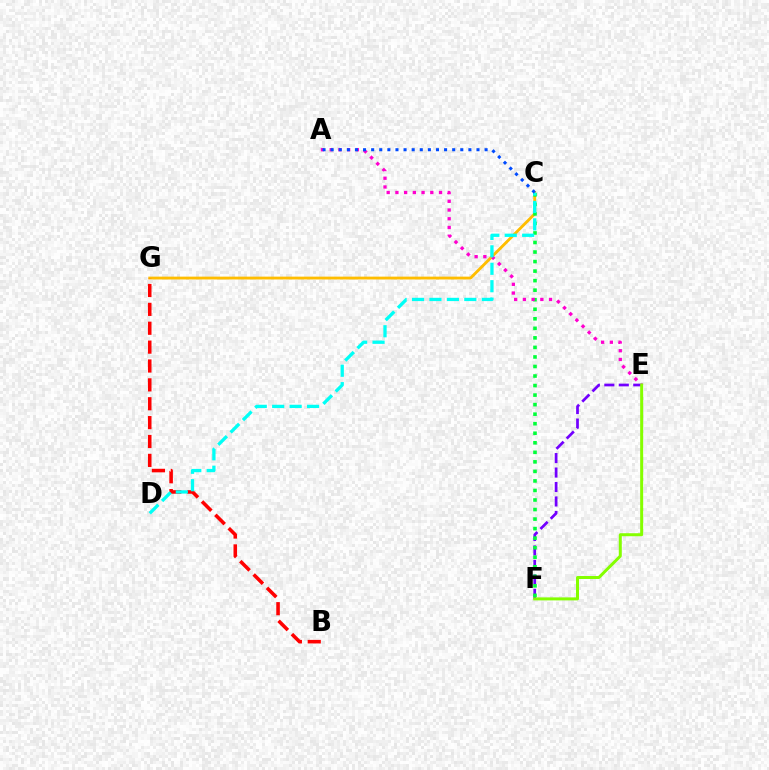{('E', 'F'): [{'color': '#7200ff', 'line_style': 'dashed', 'thickness': 1.96}, {'color': '#84ff00', 'line_style': 'solid', 'thickness': 2.16}], ('C', 'G'): [{'color': '#ffbd00', 'line_style': 'solid', 'thickness': 2.05}], ('C', 'F'): [{'color': '#00ff39', 'line_style': 'dotted', 'thickness': 2.59}], ('A', 'E'): [{'color': '#ff00cf', 'line_style': 'dotted', 'thickness': 2.37}], ('B', 'G'): [{'color': '#ff0000', 'line_style': 'dashed', 'thickness': 2.56}], ('C', 'D'): [{'color': '#00fff6', 'line_style': 'dashed', 'thickness': 2.37}], ('A', 'C'): [{'color': '#004bff', 'line_style': 'dotted', 'thickness': 2.2}]}